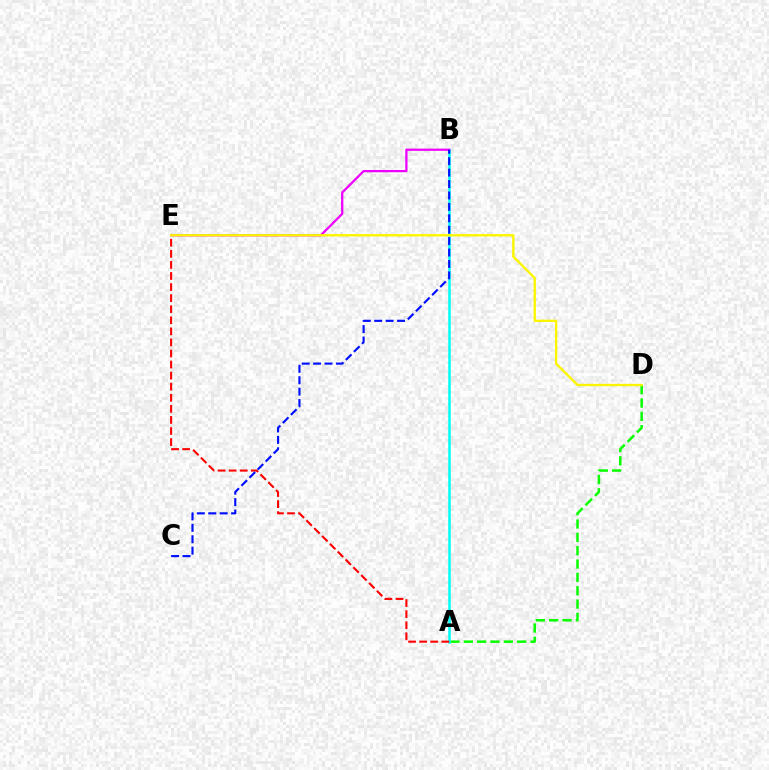{('A', 'D'): [{'color': '#08ff00', 'line_style': 'dashed', 'thickness': 1.81}], ('A', 'B'): [{'color': '#00fff6', 'line_style': 'solid', 'thickness': 1.82}], ('B', 'E'): [{'color': '#ee00ff', 'line_style': 'solid', 'thickness': 1.63}], ('A', 'E'): [{'color': '#ff0000', 'line_style': 'dashed', 'thickness': 1.5}], ('B', 'C'): [{'color': '#0010ff', 'line_style': 'dashed', 'thickness': 1.55}], ('D', 'E'): [{'color': '#fcf500', 'line_style': 'solid', 'thickness': 1.7}]}